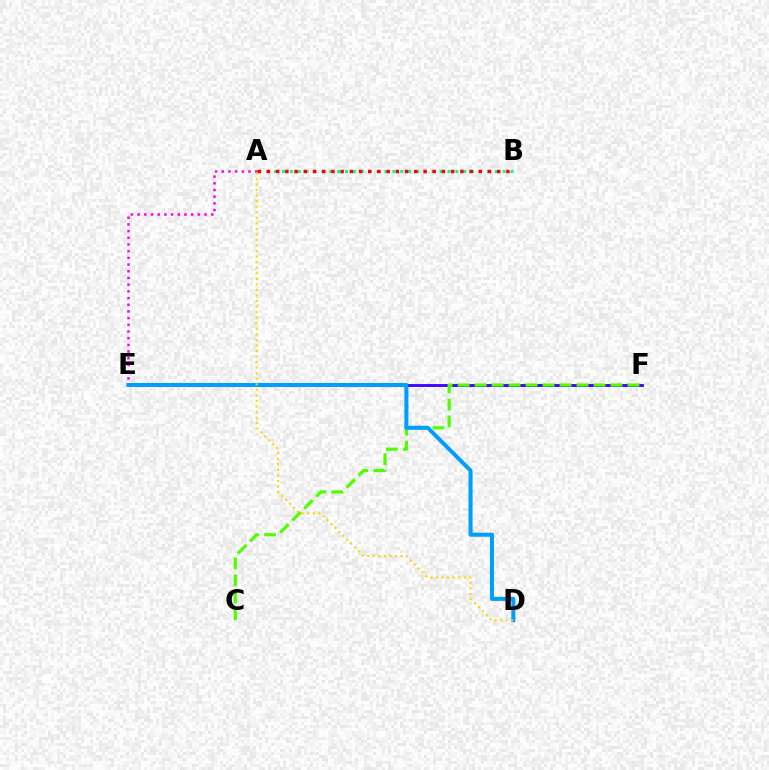{('A', 'E'): [{'color': '#ff00ed', 'line_style': 'dotted', 'thickness': 1.82}], ('E', 'F'): [{'color': '#3700ff', 'line_style': 'solid', 'thickness': 2.02}], ('A', 'B'): [{'color': '#00ff86', 'line_style': 'dotted', 'thickness': 2.14}, {'color': '#ff0000', 'line_style': 'dotted', 'thickness': 2.5}], ('C', 'F'): [{'color': '#4fff00', 'line_style': 'dashed', 'thickness': 2.31}], ('D', 'E'): [{'color': '#009eff', 'line_style': 'solid', 'thickness': 2.9}], ('A', 'D'): [{'color': '#ffd500', 'line_style': 'dotted', 'thickness': 1.51}]}